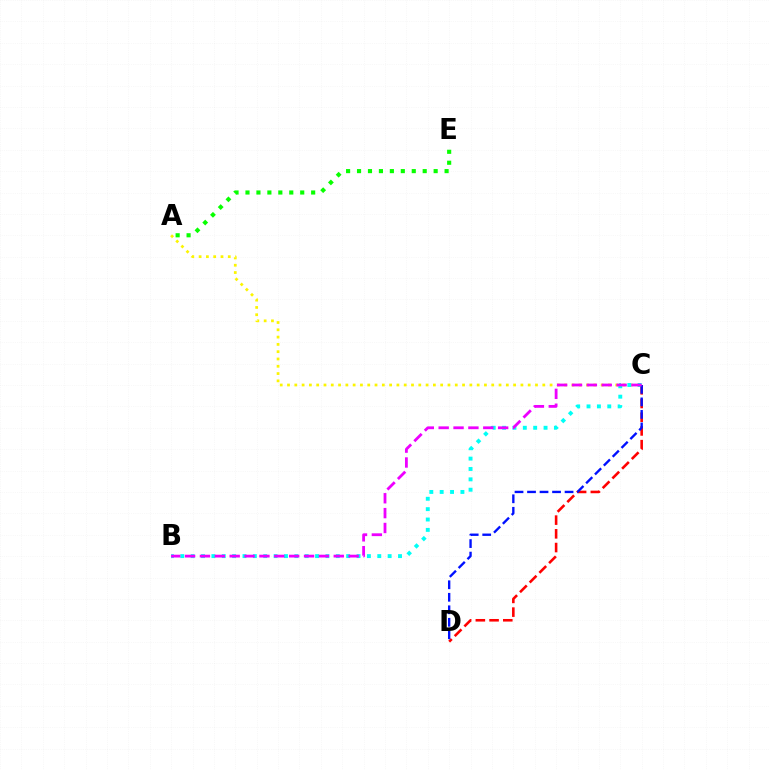{('C', 'D'): [{'color': '#ff0000', 'line_style': 'dashed', 'thickness': 1.86}, {'color': '#0010ff', 'line_style': 'dashed', 'thickness': 1.7}], ('A', 'E'): [{'color': '#08ff00', 'line_style': 'dotted', 'thickness': 2.97}], ('A', 'C'): [{'color': '#fcf500', 'line_style': 'dotted', 'thickness': 1.98}], ('B', 'C'): [{'color': '#00fff6', 'line_style': 'dotted', 'thickness': 2.82}, {'color': '#ee00ff', 'line_style': 'dashed', 'thickness': 2.02}]}